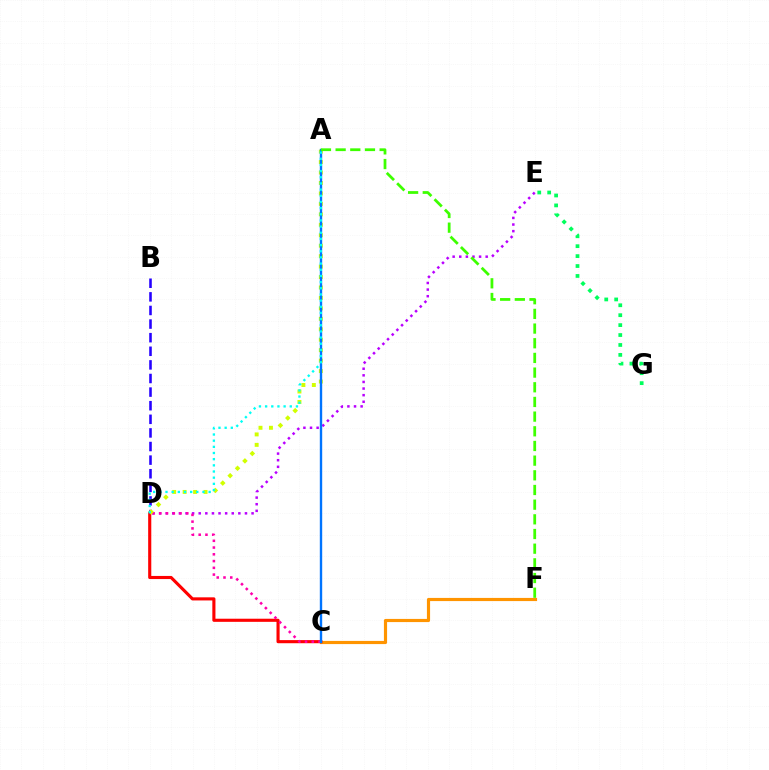{('C', 'F'): [{'color': '#ff9400', 'line_style': 'solid', 'thickness': 2.28}], ('E', 'G'): [{'color': '#00ff5c', 'line_style': 'dotted', 'thickness': 2.7}], ('D', 'E'): [{'color': '#b900ff', 'line_style': 'dotted', 'thickness': 1.8}], ('C', 'D'): [{'color': '#ff0000', 'line_style': 'solid', 'thickness': 2.24}, {'color': '#ff00ac', 'line_style': 'dotted', 'thickness': 1.84}], ('B', 'D'): [{'color': '#2500ff', 'line_style': 'dashed', 'thickness': 1.85}], ('A', 'D'): [{'color': '#d1ff00', 'line_style': 'dotted', 'thickness': 2.84}, {'color': '#00fff6', 'line_style': 'dotted', 'thickness': 1.68}], ('A', 'C'): [{'color': '#0074ff', 'line_style': 'solid', 'thickness': 1.72}], ('A', 'F'): [{'color': '#3dff00', 'line_style': 'dashed', 'thickness': 1.99}]}